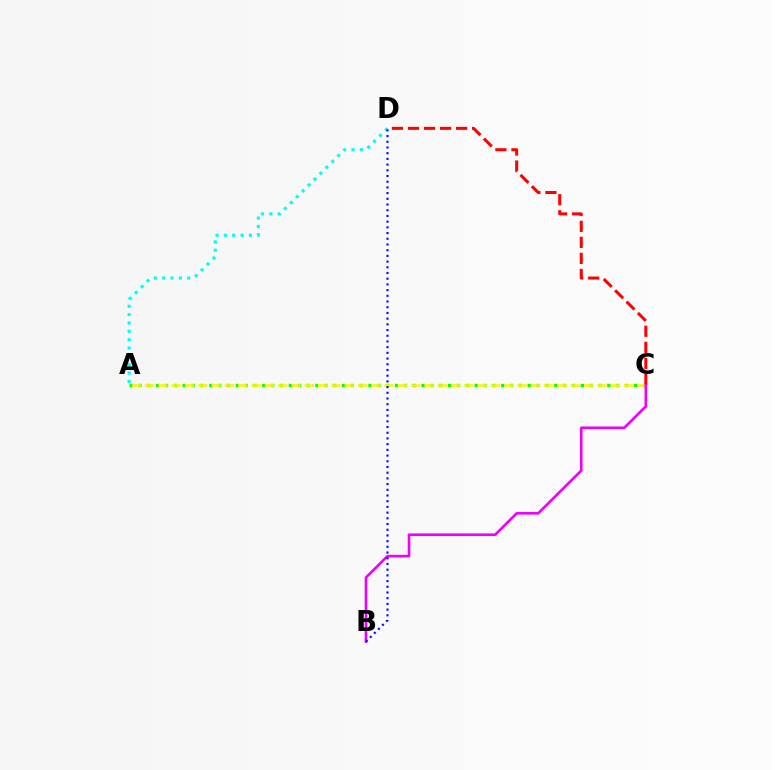{('A', 'C'): [{'color': '#08ff00', 'line_style': 'dotted', 'thickness': 2.4}, {'color': '#fcf500', 'line_style': 'dashed', 'thickness': 1.81}], ('C', 'D'): [{'color': '#ff0000', 'line_style': 'dashed', 'thickness': 2.18}], ('A', 'D'): [{'color': '#00fff6', 'line_style': 'dotted', 'thickness': 2.27}], ('B', 'C'): [{'color': '#ee00ff', 'line_style': 'solid', 'thickness': 1.89}], ('B', 'D'): [{'color': '#0010ff', 'line_style': 'dotted', 'thickness': 1.55}]}